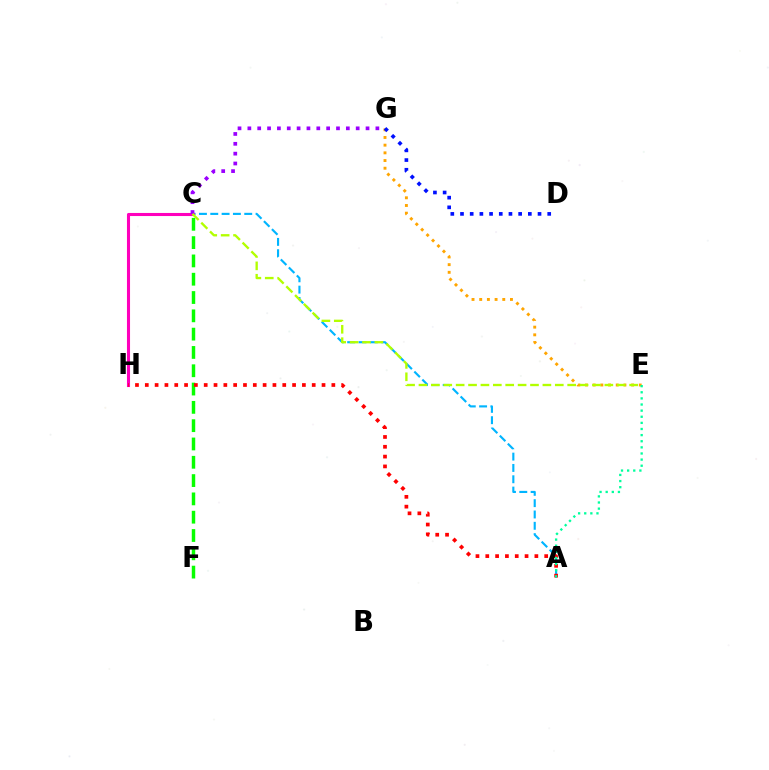{('C', 'F'): [{'color': '#08ff00', 'line_style': 'dashed', 'thickness': 2.49}], ('A', 'C'): [{'color': '#00b5ff', 'line_style': 'dashed', 'thickness': 1.54}], ('C', 'H'): [{'color': '#ff00bd', 'line_style': 'solid', 'thickness': 2.21}], ('A', 'H'): [{'color': '#ff0000', 'line_style': 'dotted', 'thickness': 2.67}], ('E', 'G'): [{'color': '#ffa500', 'line_style': 'dotted', 'thickness': 2.09}], ('C', 'G'): [{'color': '#9b00ff', 'line_style': 'dotted', 'thickness': 2.68}], ('A', 'E'): [{'color': '#00ff9d', 'line_style': 'dotted', 'thickness': 1.66}], ('C', 'E'): [{'color': '#b3ff00', 'line_style': 'dashed', 'thickness': 1.68}], ('D', 'G'): [{'color': '#0010ff', 'line_style': 'dotted', 'thickness': 2.63}]}